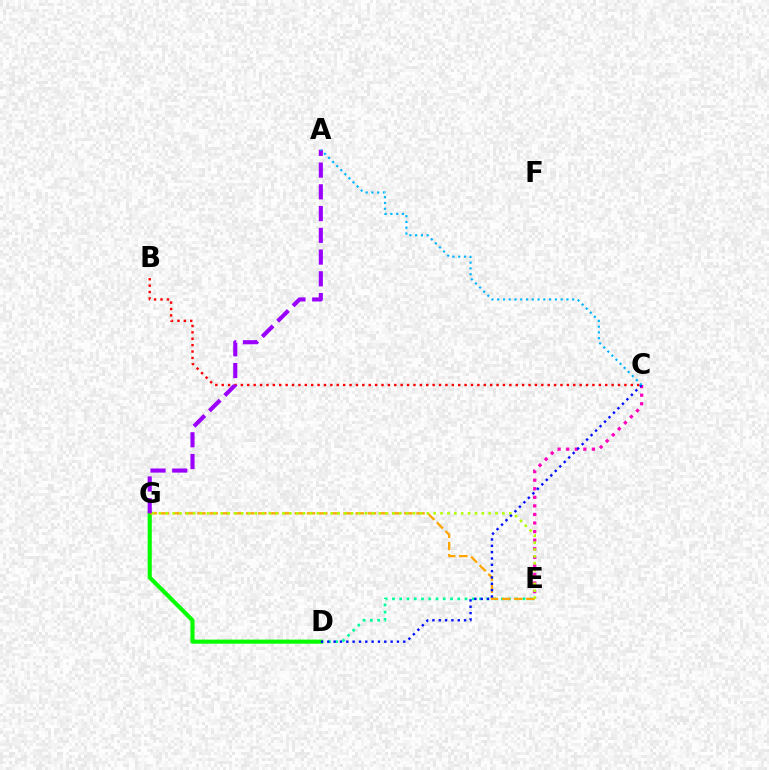{('D', 'E'): [{'color': '#00ff9d', 'line_style': 'dotted', 'thickness': 1.97}], ('D', 'G'): [{'color': '#08ff00', 'line_style': 'solid', 'thickness': 2.97}], ('E', 'G'): [{'color': '#ffa500', 'line_style': 'dashed', 'thickness': 1.65}, {'color': '#b3ff00', 'line_style': 'dotted', 'thickness': 1.87}], ('B', 'C'): [{'color': '#ff0000', 'line_style': 'dotted', 'thickness': 1.74}], ('C', 'E'): [{'color': '#ff00bd', 'line_style': 'dotted', 'thickness': 2.33}], ('A', 'G'): [{'color': '#9b00ff', 'line_style': 'dashed', 'thickness': 2.95}], ('C', 'D'): [{'color': '#0010ff', 'line_style': 'dotted', 'thickness': 1.72}], ('A', 'C'): [{'color': '#00b5ff', 'line_style': 'dotted', 'thickness': 1.57}]}